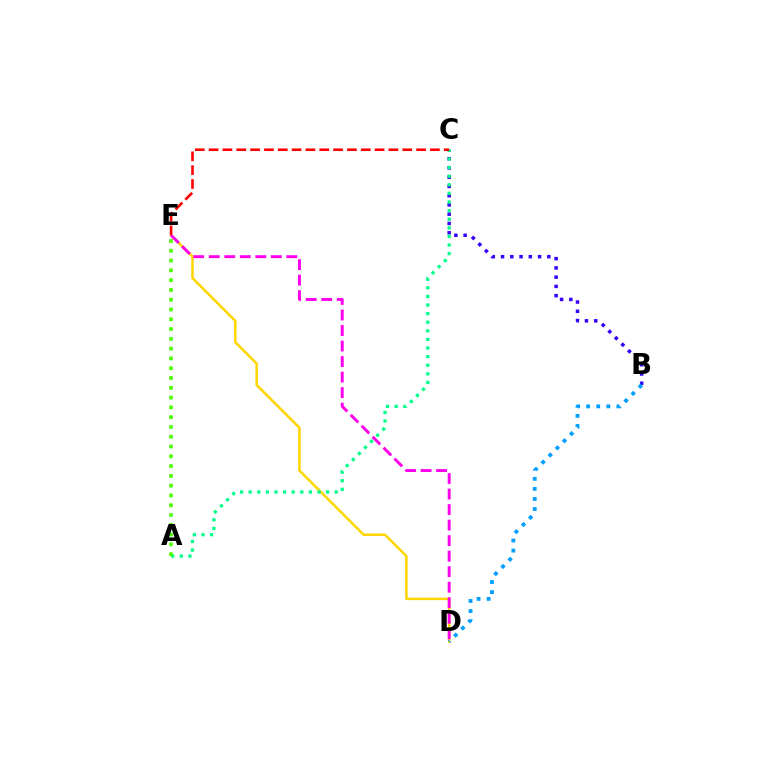{('B', 'C'): [{'color': '#3700ff', 'line_style': 'dotted', 'thickness': 2.51}], ('D', 'E'): [{'color': '#ffd500', 'line_style': 'solid', 'thickness': 1.81}, {'color': '#ff00ed', 'line_style': 'dashed', 'thickness': 2.11}], ('A', 'C'): [{'color': '#00ff86', 'line_style': 'dotted', 'thickness': 2.34}], ('A', 'E'): [{'color': '#4fff00', 'line_style': 'dotted', 'thickness': 2.66}], ('C', 'E'): [{'color': '#ff0000', 'line_style': 'dashed', 'thickness': 1.88}], ('B', 'D'): [{'color': '#009eff', 'line_style': 'dotted', 'thickness': 2.74}]}